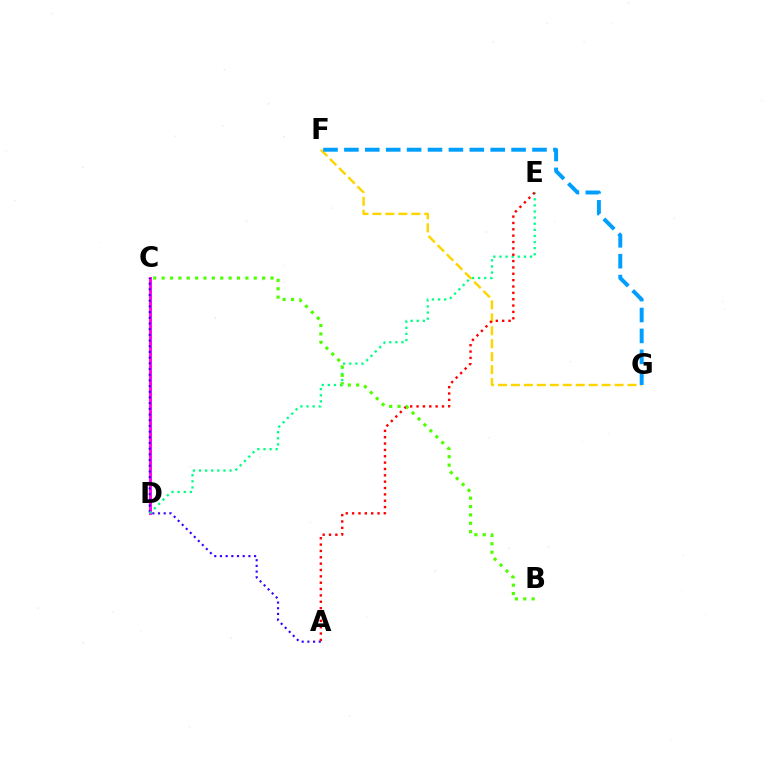{('C', 'D'): [{'color': '#ff00ed', 'line_style': 'solid', 'thickness': 2.11}], ('F', 'G'): [{'color': '#ffd500', 'line_style': 'dashed', 'thickness': 1.76}, {'color': '#009eff', 'line_style': 'dashed', 'thickness': 2.84}], ('A', 'C'): [{'color': '#3700ff', 'line_style': 'dotted', 'thickness': 1.55}], ('D', 'E'): [{'color': '#00ff86', 'line_style': 'dotted', 'thickness': 1.66}], ('A', 'E'): [{'color': '#ff0000', 'line_style': 'dotted', 'thickness': 1.73}], ('B', 'C'): [{'color': '#4fff00', 'line_style': 'dotted', 'thickness': 2.28}]}